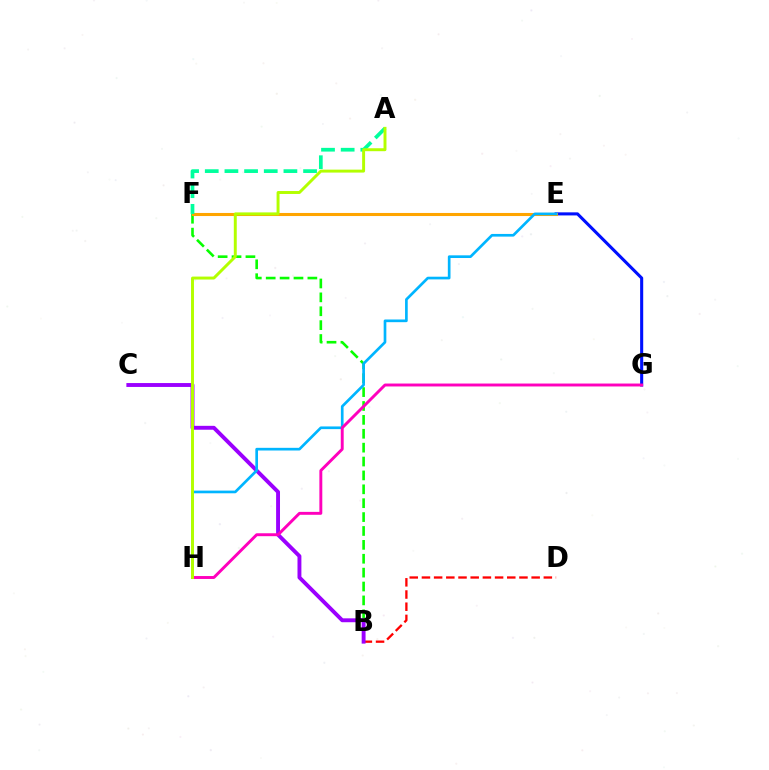{('B', 'D'): [{'color': '#ff0000', 'line_style': 'dashed', 'thickness': 1.66}], ('B', 'F'): [{'color': '#08ff00', 'line_style': 'dashed', 'thickness': 1.89}], ('E', 'G'): [{'color': '#0010ff', 'line_style': 'solid', 'thickness': 2.21}], ('B', 'C'): [{'color': '#9b00ff', 'line_style': 'solid', 'thickness': 2.8}], ('E', 'F'): [{'color': '#ffa500', 'line_style': 'solid', 'thickness': 2.21}], ('E', 'H'): [{'color': '#00b5ff', 'line_style': 'solid', 'thickness': 1.93}], ('G', 'H'): [{'color': '#ff00bd', 'line_style': 'solid', 'thickness': 2.1}], ('A', 'F'): [{'color': '#00ff9d', 'line_style': 'dashed', 'thickness': 2.67}], ('A', 'H'): [{'color': '#b3ff00', 'line_style': 'solid', 'thickness': 2.12}]}